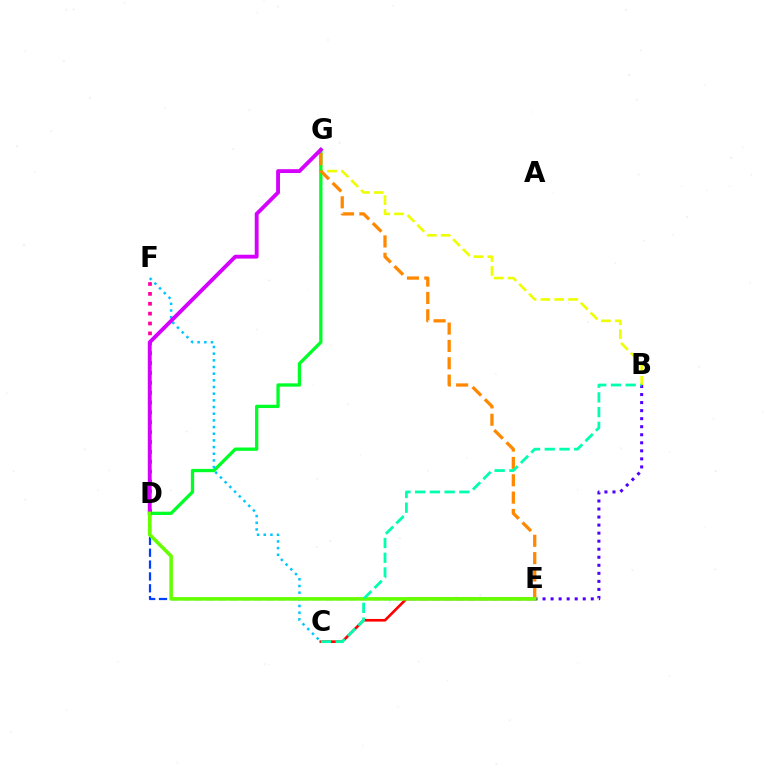{('C', 'E'): [{'color': '#ff0000', 'line_style': 'solid', 'thickness': 1.9}], ('B', 'G'): [{'color': '#eeff00', 'line_style': 'dashed', 'thickness': 1.89}], ('D', 'G'): [{'color': '#00ff27', 'line_style': 'solid', 'thickness': 2.37}, {'color': '#d600ff', 'line_style': 'solid', 'thickness': 2.78}], ('B', 'E'): [{'color': '#4f00ff', 'line_style': 'dotted', 'thickness': 2.18}], ('C', 'F'): [{'color': '#00c7ff', 'line_style': 'dotted', 'thickness': 1.81}], ('D', 'E'): [{'color': '#003fff', 'line_style': 'dashed', 'thickness': 1.61}, {'color': '#66ff00', 'line_style': 'solid', 'thickness': 2.57}], ('D', 'F'): [{'color': '#ff00a0', 'line_style': 'dotted', 'thickness': 2.68}], ('E', 'G'): [{'color': '#ff8800', 'line_style': 'dashed', 'thickness': 2.36}], ('B', 'C'): [{'color': '#00ffaf', 'line_style': 'dashed', 'thickness': 2.0}]}